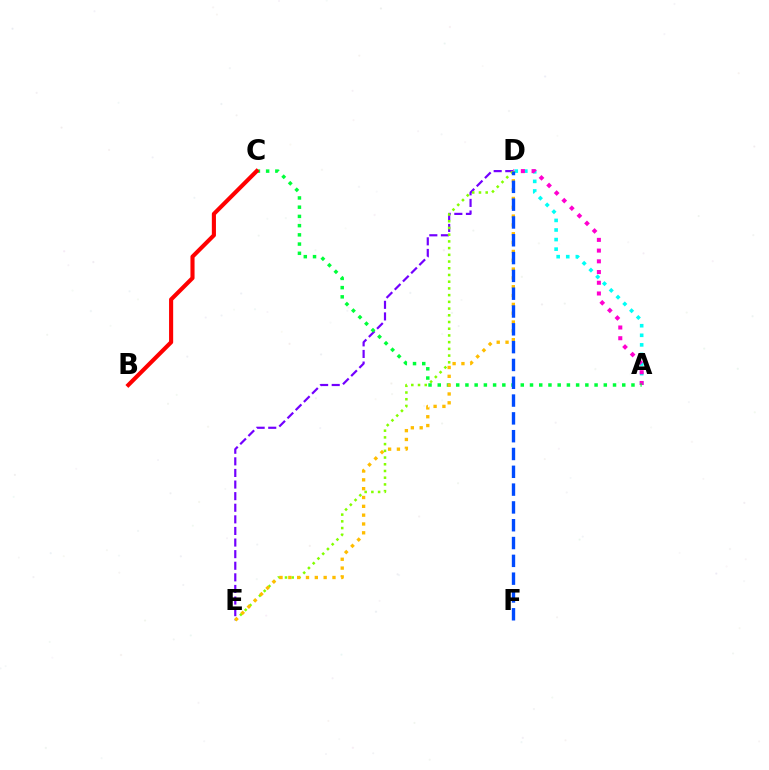{('D', 'E'): [{'color': '#7200ff', 'line_style': 'dashed', 'thickness': 1.58}, {'color': '#84ff00', 'line_style': 'dotted', 'thickness': 1.83}, {'color': '#ffbd00', 'line_style': 'dotted', 'thickness': 2.4}], ('A', 'D'): [{'color': '#00fff6', 'line_style': 'dotted', 'thickness': 2.6}, {'color': '#ff00cf', 'line_style': 'dotted', 'thickness': 2.91}], ('A', 'C'): [{'color': '#00ff39', 'line_style': 'dotted', 'thickness': 2.51}], ('D', 'F'): [{'color': '#004bff', 'line_style': 'dashed', 'thickness': 2.42}], ('B', 'C'): [{'color': '#ff0000', 'line_style': 'solid', 'thickness': 2.96}]}